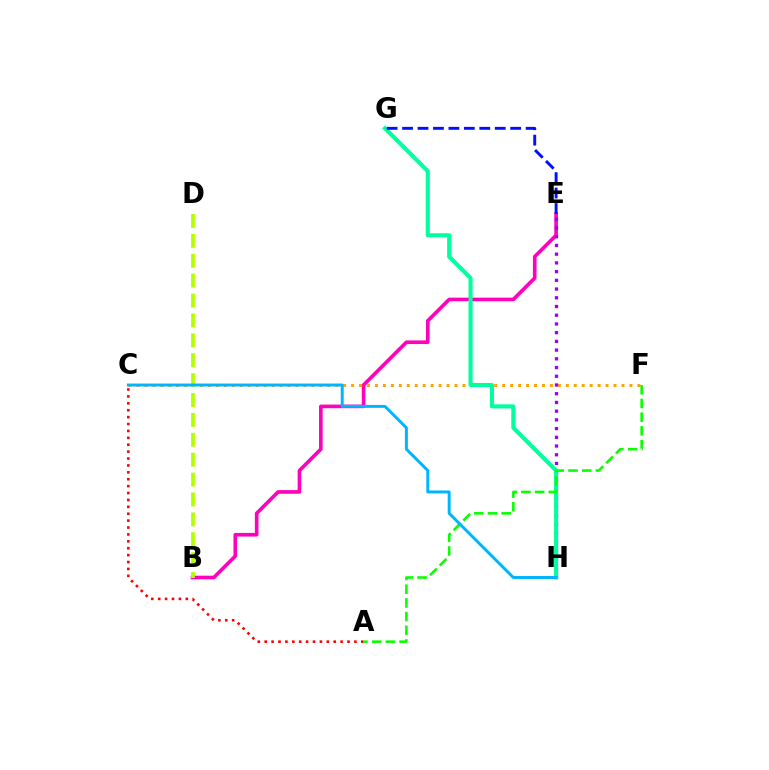{('B', 'E'): [{'color': '#ff00bd', 'line_style': 'solid', 'thickness': 2.61}], ('C', 'F'): [{'color': '#ffa500', 'line_style': 'dotted', 'thickness': 2.16}], ('E', 'H'): [{'color': '#9b00ff', 'line_style': 'dotted', 'thickness': 2.37}], ('A', 'C'): [{'color': '#ff0000', 'line_style': 'dotted', 'thickness': 1.87}], ('B', 'D'): [{'color': '#b3ff00', 'line_style': 'dashed', 'thickness': 2.7}], ('G', 'H'): [{'color': '#00ff9d', 'line_style': 'solid', 'thickness': 2.94}], ('A', 'F'): [{'color': '#08ff00', 'line_style': 'dashed', 'thickness': 1.86}], ('C', 'H'): [{'color': '#00b5ff', 'line_style': 'solid', 'thickness': 2.12}], ('E', 'G'): [{'color': '#0010ff', 'line_style': 'dashed', 'thickness': 2.1}]}